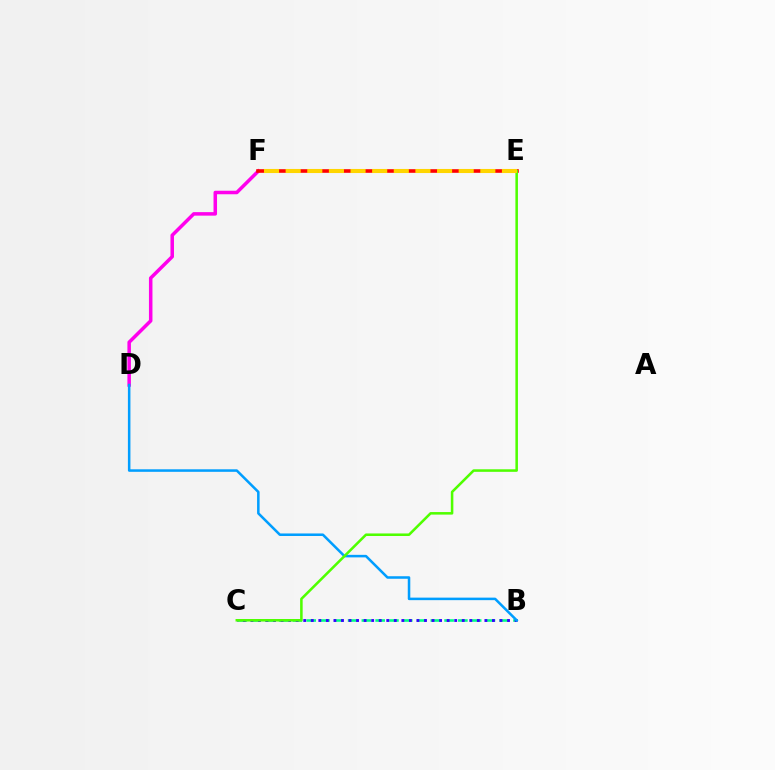{('B', 'C'): [{'color': '#00ff86', 'line_style': 'dashed', 'thickness': 1.87}, {'color': '#3700ff', 'line_style': 'dotted', 'thickness': 2.05}], ('D', 'F'): [{'color': '#ff00ed', 'line_style': 'solid', 'thickness': 2.53}], ('B', 'D'): [{'color': '#009eff', 'line_style': 'solid', 'thickness': 1.82}], ('E', 'F'): [{'color': '#ff0000', 'line_style': 'solid', 'thickness': 2.6}, {'color': '#ffd500', 'line_style': 'dashed', 'thickness': 2.94}], ('C', 'E'): [{'color': '#4fff00', 'line_style': 'solid', 'thickness': 1.83}]}